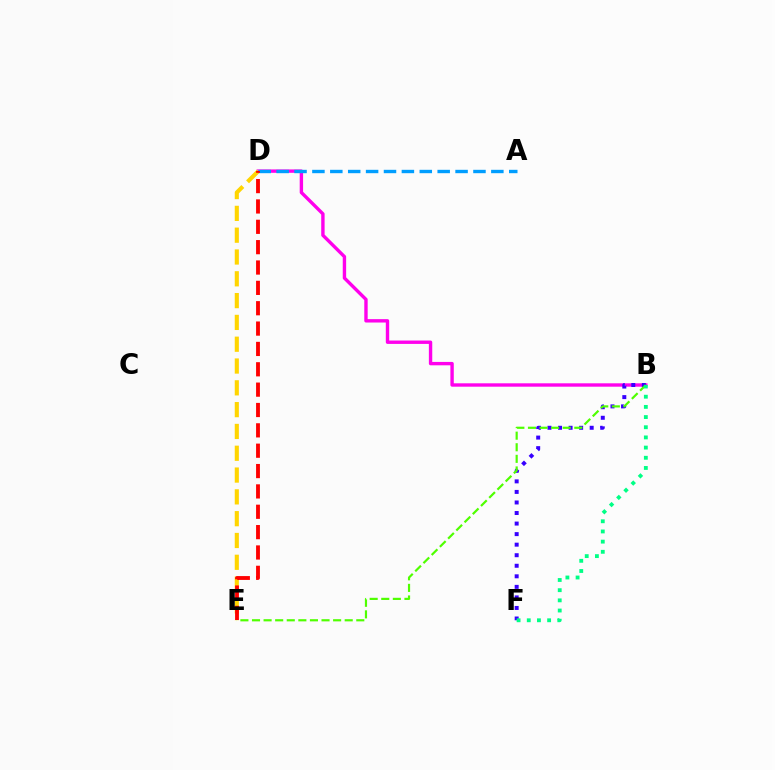{('B', 'D'): [{'color': '#ff00ed', 'line_style': 'solid', 'thickness': 2.44}], ('D', 'E'): [{'color': '#ffd500', 'line_style': 'dashed', 'thickness': 2.96}, {'color': '#ff0000', 'line_style': 'dashed', 'thickness': 2.77}], ('B', 'F'): [{'color': '#3700ff', 'line_style': 'dotted', 'thickness': 2.87}, {'color': '#00ff86', 'line_style': 'dotted', 'thickness': 2.77}], ('B', 'E'): [{'color': '#4fff00', 'line_style': 'dashed', 'thickness': 1.57}], ('A', 'D'): [{'color': '#009eff', 'line_style': 'dashed', 'thickness': 2.43}]}